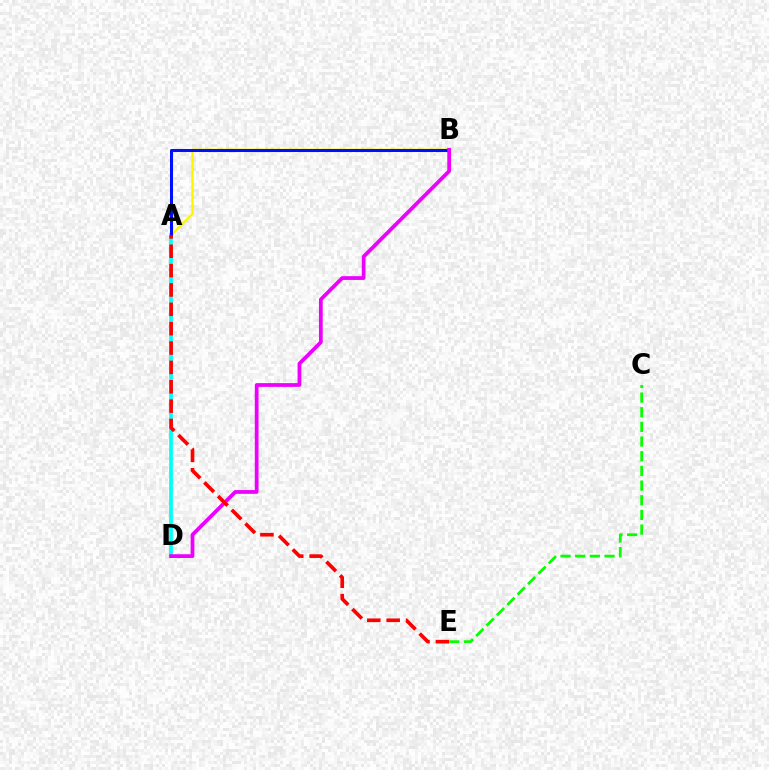{('A', 'D'): [{'color': '#00fff6', 'line_style': 'solid', 'thickness': 2.69}], ('A', 'B'): [{'color': '#fcf500', 'line_style': 'solid', 'thickness': 1.67}, {'color': '#0010ff', 'line_style': 'solid', 'thickness': 2.18}], ('B', 'D'): [{'color': '#ee00ff', 'line_style': 'solid', 'thickness': 2.71}], ('A', 'E'): [{'color': '#ff0000', 'line_style': 'dashed', 'thickness': 2.63}], ('C', 'E'): [{'color': '#08ff00', 'line_style': 'dashed', 'thickness': 1.99}]}